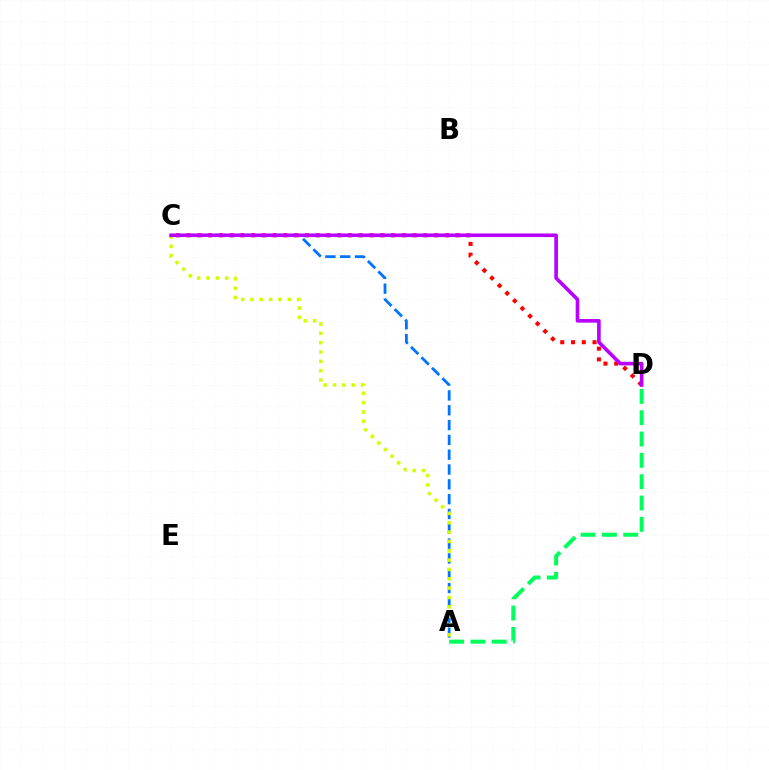{('A', 'D'): [{'color': '#00ff5c', 'line_style': 'dashed', 'thickness': 2.9}], ('A', 'C'): [{'color': '#0074ff', 'line_style': 'dashed', 'thickness': 2.01}, {'color': '#d1ff00', 'line_style': 'dotted', 'thickness': 2.54}], ('C', 'D'): [{'color': '#ff0000', 'line_style': 'dotted', 'thickness': 2.92}, {'color': '#b900ff', 'line_style': 'solid', 'thickness': 2.61}]}